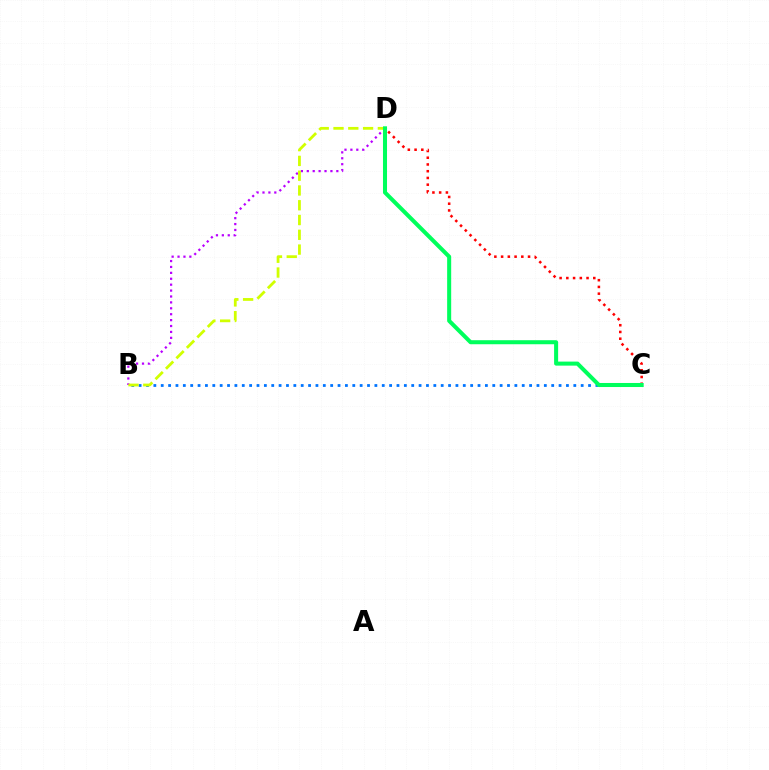{('B', 'C'): [{'color': '#0074ff', 'line_style': 'dotted', 'thickness': 2.0}], ('B', 'D'): [{'color': '#b900ff', 'line_style': 'dotted', 'thickness': 1.61}, {'color': '#d1ff00', 'line_style': 'dashed', 'thickness': 2.01}], ('C', 'D'): [{'color': '#ff0000', 'line_style': 'dotted', 'thickness': 1.83}, {'color': '#00ff5c', 'line_style': 'solid', 'thickness': 2.91}]}